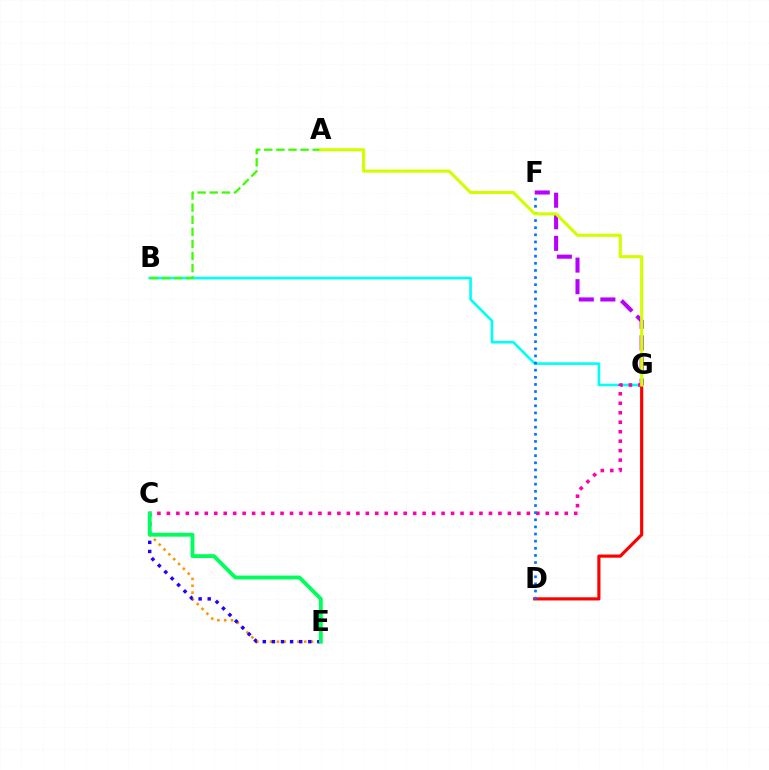{('B', 'G'): [{'color': '#00fff6', 'line_style': 'solid', 'thickness': 1.9}], ('C', 'G'): [{'color': '#ff00ac', 'line_style': 'dotted', 'thickness': 2.57}], ('C', 'E'): [{'color': '#ff9400', 'line_style': 'dotted', 'thickness': 1.86}, {'color': '#2500ff', 'line_style': 'dotted', 'thickness': 2.47}, {'color': '#00ff5c', 'line_style': 'solid', 'thickness': 2.79}], ('A', 'B'): [{'color': '#3dff00', 'line_style': 'dashed', 'thickness': 1.65}], ('D', 'G'): [{'color': '#ff0000', 'line_style': 'solid', 'thickness': 2.27}], ('F', 'G'): [{'color': '#b900ff', 'line_style': 'dashed', 'thickness': 2.93}], ('D', 'F'): [{'color': '#0074ff', 'line_style': 'dotted', 'thickness': 1.94}], ('A', 'G'): [{'color': '#d1ff00', 'line_style': 'solid', 'thickness': 2.24}]}